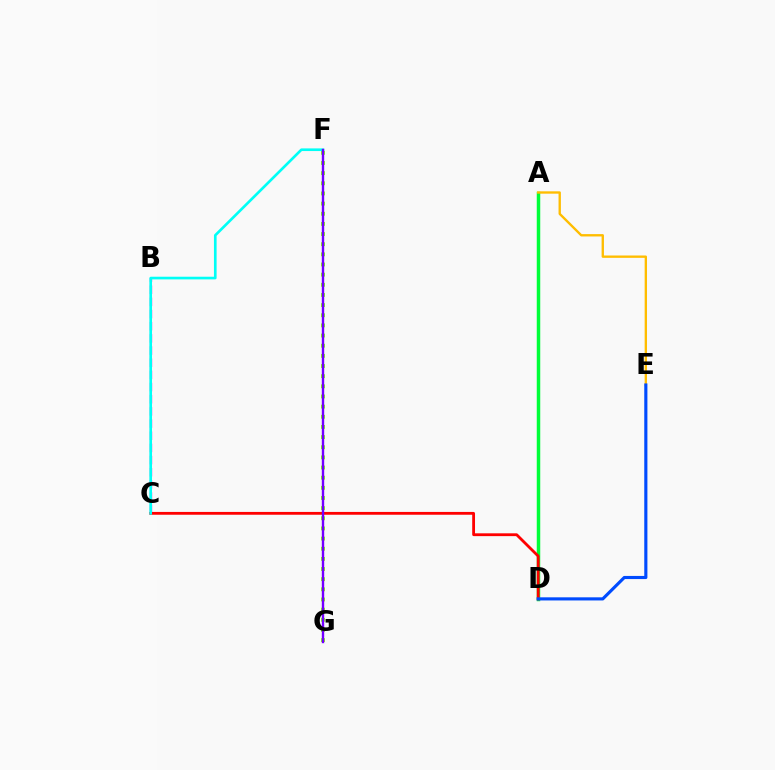{('A', 'D'): [{'color': '#00ff39', 'line_style': 'solid', 'thickness': 2.51}], ('B', 'C'): [{'color': '#ff00cf', 'line_style': 'dashed', 'thickness': 1.65}], ('A', 'E'): [{'color': '#ffbd00', 'line_style': 'solid', 'thickness': 1.69}], ('F', 'G'): [{'color': '#84ff00', 'line_style': 'dotted', 'thickness': 2.76}, {'color': '#7200ff', 'line_style': 'solid', 'thickness': 1.73}], ('C', 'D'): [{'color': '#ff0000', 'line_style': 'solid', 'thickness': 2.02}], ('C', 'F'): [{'color': '#00fff6', 'line_style': 'solid', 'thickness': 1.91}], ('D', 'E'): [{'color': '#004bff', 'line_style': 'solid', 'thickness': 2.26}]}